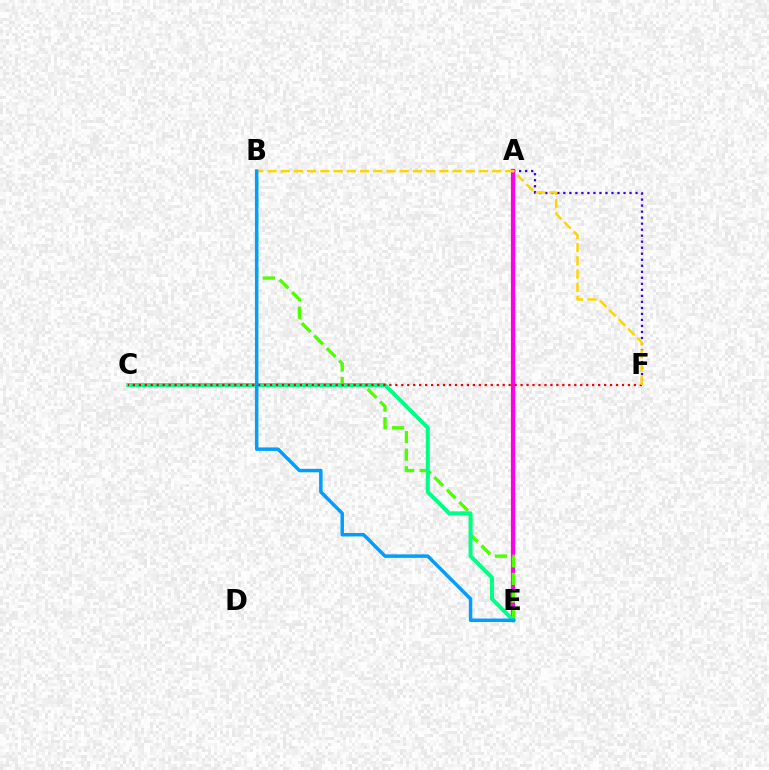{('A', 'F'): [{'color': '#3700ff', 'line_style': 'dotted', 'thickness': 1.63}], ('A', 'E'): [{'color': '#ff00ed', 'line_style': 'solid', 'thickness': 3.0}], ('B', 'E'): [{'color': '#4fff00', 'line_style': 'dashed', 'thickness': 2.39}, {'color': '#009eff', 'line_style': 'solid', 'thickness': 2.5}], ('C', 'E'): [{'color': '#00ff86', 'line_style': 'solid', 'thickness': 2.86}], ('C', 'F'): [{'color': '#ff0000', 'line_style': 'dotted', 'thickness': 1.62}], ('B', 'F'): [{'color': '#ffd500', 'line_style': 'dashed', 'thickness': 1.8}]}